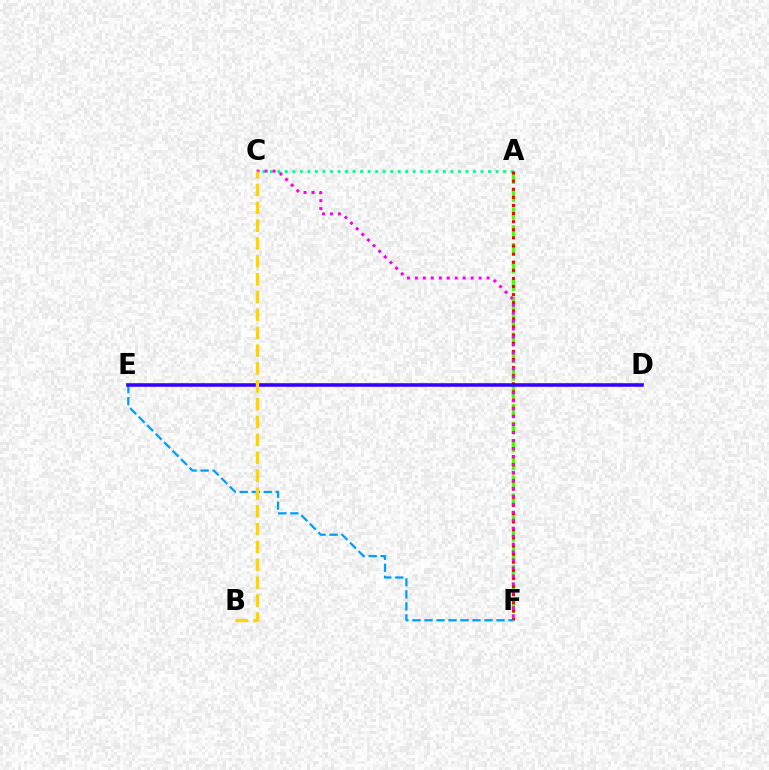{('A', 'F'): [{'color': '#4fff00', 'line_style': 'dashed', 'thickness': 2.43}, {'color': '#ff0000', 'line_style': 'dotted', 'thickness': 2.2}], ('A', 'C'): [{'color': '#00ff86', 'line_style': 'dotted', 'thickness': 2.04}], ('C', 'F'): [{'color': '#ff00ed', 'line_style': 'dotted', 'thickness': 2.16}], ('E', 'F'): [{'color': '#009eff', 'line_style': 'dashed', 'thickness': 1.63}], ('D', 'E'): [{'color': '#3700ff', 'line_style': 'solid', 'thickness': 2.58}], ('B', 'C'): [{'color': '#ffd500', 'line_style': 'dashed', 'thickness': 2.43}]}